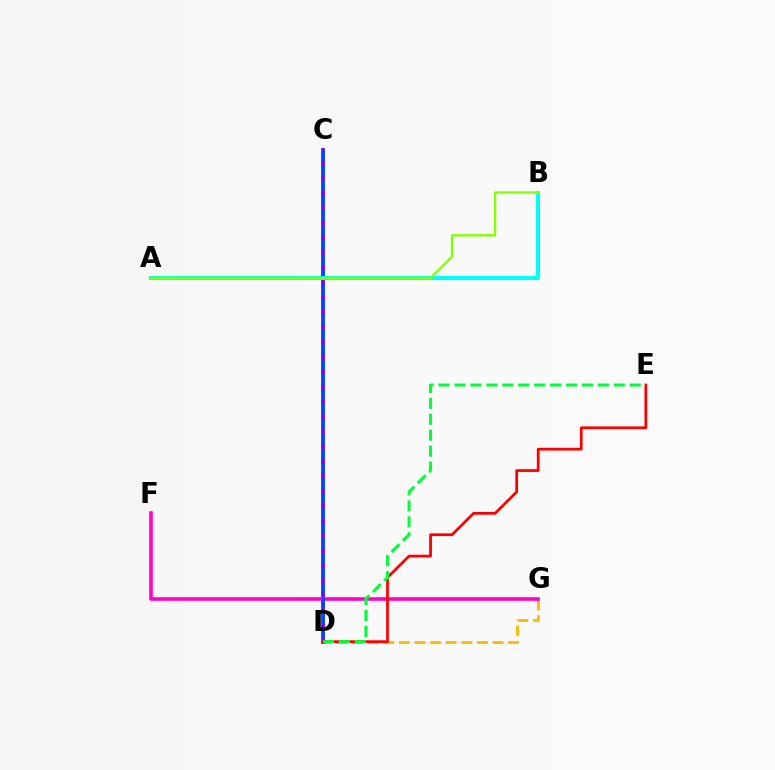{('D', 'G'): [{'color': '#ffbd00', 'line_style': 'dashed', 'thickness': 2.12}], ('C', 'D'): [{'color': '#7200ff', 'line_style': 'solid', 'thickness': 2.71}, {'color': '#004bff', 'line_style': 'dashed', 'thickness': 2.03}], ('F', 'G'): [{'color': '#ff00cf', 'line_style': 'solid', 'thickness': 2.57}], ('D', 'E'): [{'color': '#ff0000', 'line_style': 'solid', 'thickness': 1.98}, {'color': '#00ff39', 'line_style': 'dashed', 'thickness': 2.16}], ('A', 'B'): [{'color': '#00fff6', 'line_style': 'solid', 'thickness': 2.96}, {'color': '#84ff00', 'line_style': 'solid', 'thickness': 1.69}]}